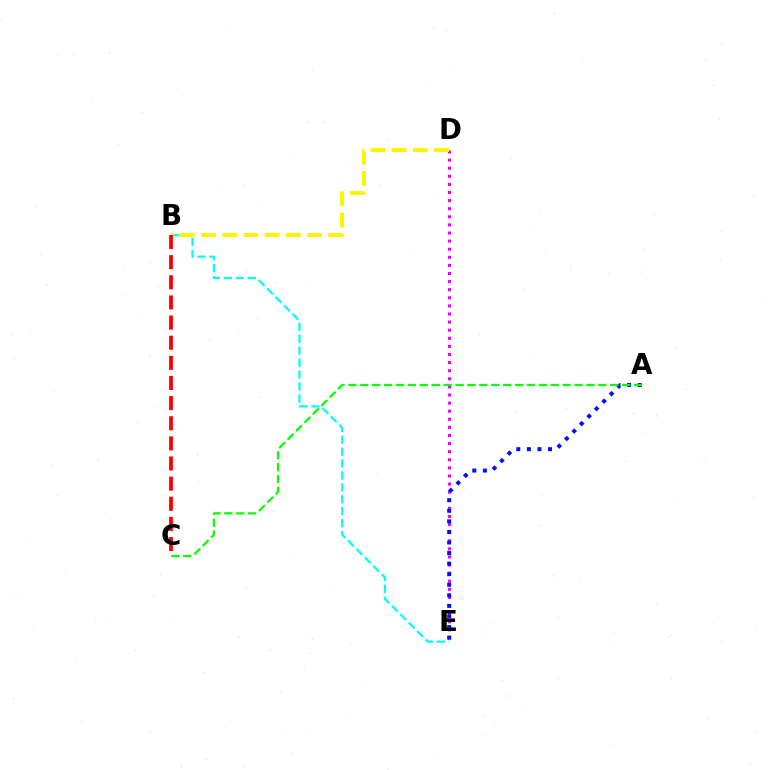{('D', 'E'): [{'color': '#ee00ff', 'line_style': 'dotted', 'thickness': 2.2}], ('B', 'E'): [{'color': '#00fff6', 'line_style': 'dashed', 'thickness': 1.62}], ('B', 'D'): [{'color': '#fcf500', 'line_style': 'dashed', 'thickness': 2.88}], ('A', 'E'): [{'color': '#0010ff', 'line_style': 'dotted', 'thickness': 2.87}], ('A', 'C'): [{'color': '#08ff00', 'line_style': 'dashed', 'thickness': 1.62}], ('B', 'C'): [{'color': '#ff0000', 'line_style': 'dashed', 'thickness': 2.74}]}